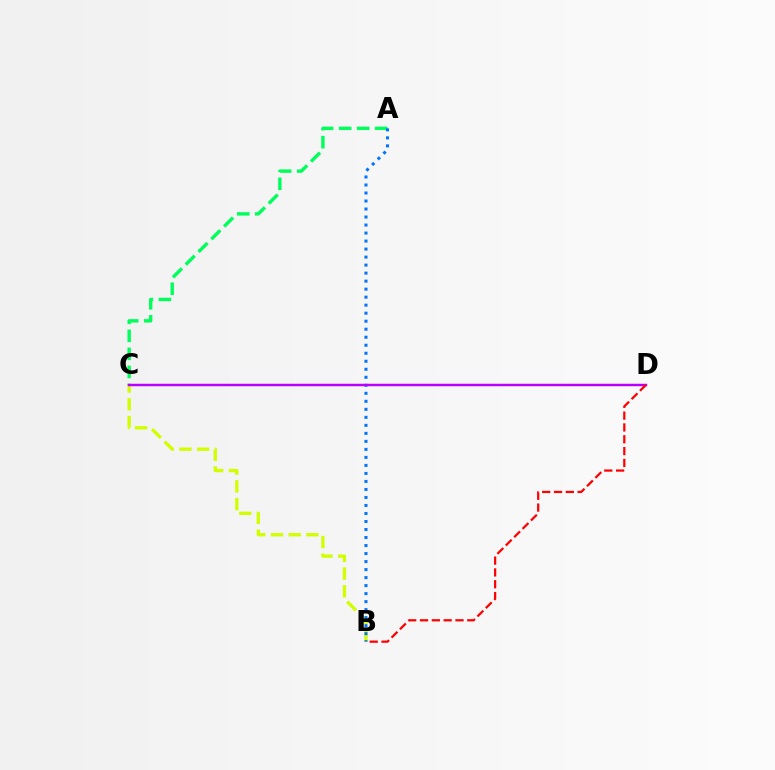{('B', 'C'): [{'color': '#d1ff00', 'line_style': 'dashed', 'thickness': 2.41}], ('A', 'C'): [{'color': '#00ff5c', 'line_style': 'dashed', 'thickness': 2.45}], ('A', 'B'): [{'color': '#0074ff', 'line_style': 'dotted', 'thickness': 2.18}], ('C', 'D'): [{'color': '#b900ff', 'line_style': 'solid', 'thickness': 1.77}], ('B', 'D'): [{'color': '#ff0000', 'line_style': 'dashed', 'thickness': 1.61}]}